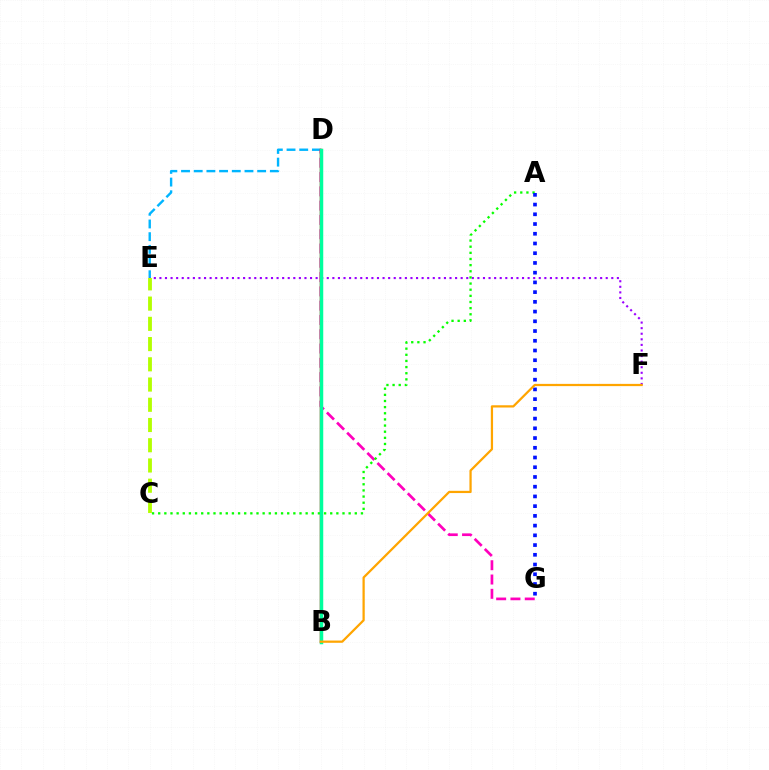{('D', 'E'): [{'color': '#00b5ff', 'line_style': 'dashed', 'thickness': 1.72}], ('D', 'G'): [{'color': '#ff00bd', 'line_style': 'dashed', 'thickness': 1.94}], ('B', 'D'): [{'color': '#ff0000', 'line_style': 'solid', 'thickness': 1.77}, {'color': '#00ff9d', 'line_style': 'solid', 'thickness': 2.51}], ('E', 'F'): [{'color': '#9b00ff', 'line_style': 'dotted', 'thickness': 1.52}], ('A', 'C'): [{'color': '#08ff00', 'line_style': 'dotted', 'thickness': 1.67}], ('A', 'G'): [{'color': '#0010ff', 'line_style': 'dotted', 'thickness': 2.64}], ('C', 'E'): [{'color': '#b3ff00', 'line_style': 'dashed', 'thickness': 2.75}], ('B', 'F'): [{'color': '#ffa500', 'line_style': 'solid', 'thickness': 1.62}]}